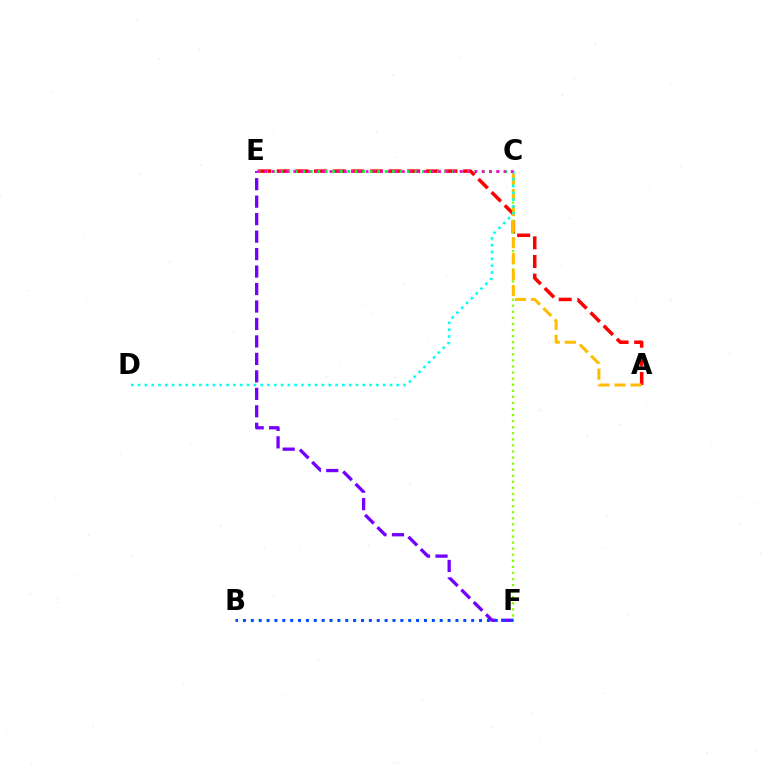{('A', 'E'): [{'color': '#ff0000', 'line_style': 'dashed', 'thickness': 2.53}], ('C', 'F'): [{'color': '#84ff00', 'line_style': 'dotted', 'thickness': 1.65}], ('A', 'C'): [{'color': '#ffbd00', 'line_style': 'dashed', 'thickness': 2.17}], ('E', 'F'): [{'color': '#7200ff', 'line_style': 'dashed', 'thickness': 2.37}], ('C', 'E'): [{'color': '#00ff39', 'line_style': 'dotted', 'thickness': 2.03}, {'color': '#ff00cf', 'line_style': 'dotted', 'thickness': 1.97}], ('B', 'F'): [{'color': '#004bff', 'line_style': 'dotted', 'thickness': 2.14}], ('C', 'D'): [{'color': '#00fff6', 'line_style': 'dotted', 'thickness': 1.85}]}